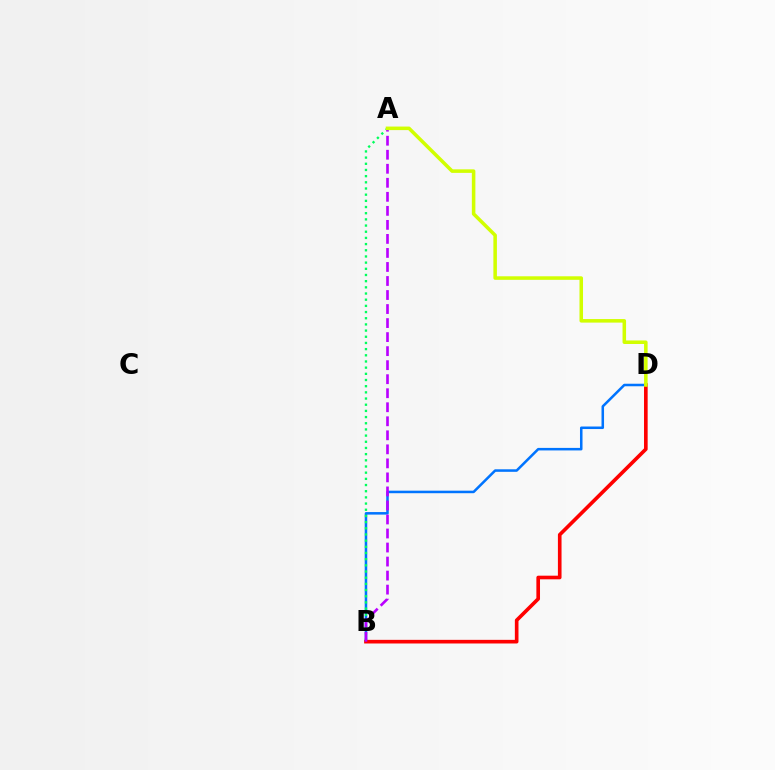{('B', 'D'): [{'color': '#0074ff', 'line_style': 'solid', 'thickness': 1.82}, {'color': '#ff0000', 'line_style': 'solid', 'thickness': 2.62}], ('A', 'B'): [{'color': '#00ff5c', 'line_style': 'dotted', 'thickness': 1.68}, {'color': '#b900ff', 'line_style': 'dashed', 'thickness': 1.91}], ('A', 'D'): [{'color': '#d1ff00', 'line_style': 'solid', 'thickness': 2.55}]}